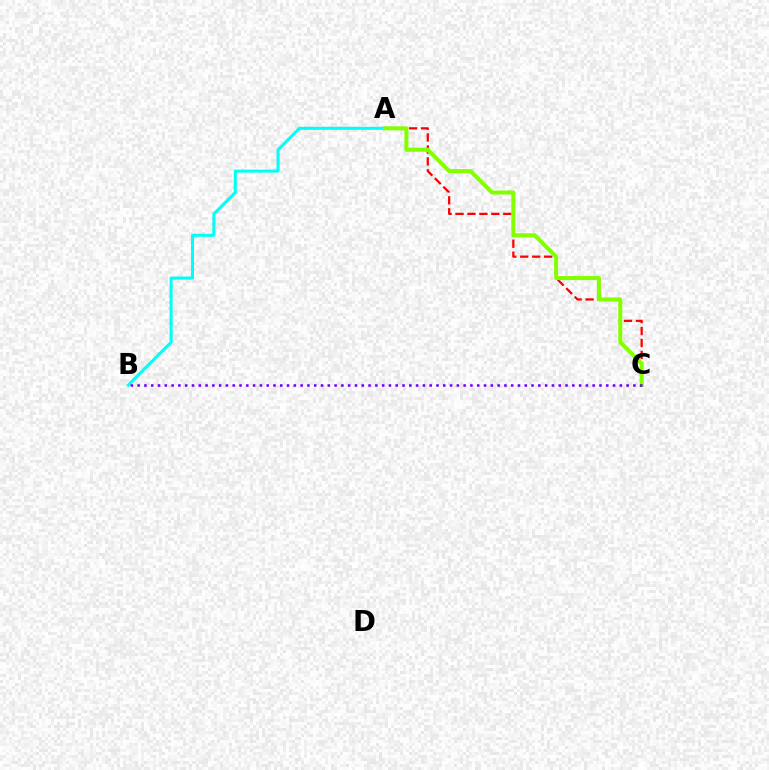{('A', 'B'): [{'color': '#00fff6', 'line_style': 'solid', 'thickness': 2.19}], ('A', 'C'): [{'color': '#ff0000', 'line_style': 'dashed', 'thickness': 1.62}, {'color': '#84ff00', 'line_style': 'solid', 'thickness': 2.9}], ('B', 'C'): [{'color': '#7200ff', 'line_style': 'dotted', 'thickness': 1.85}]}